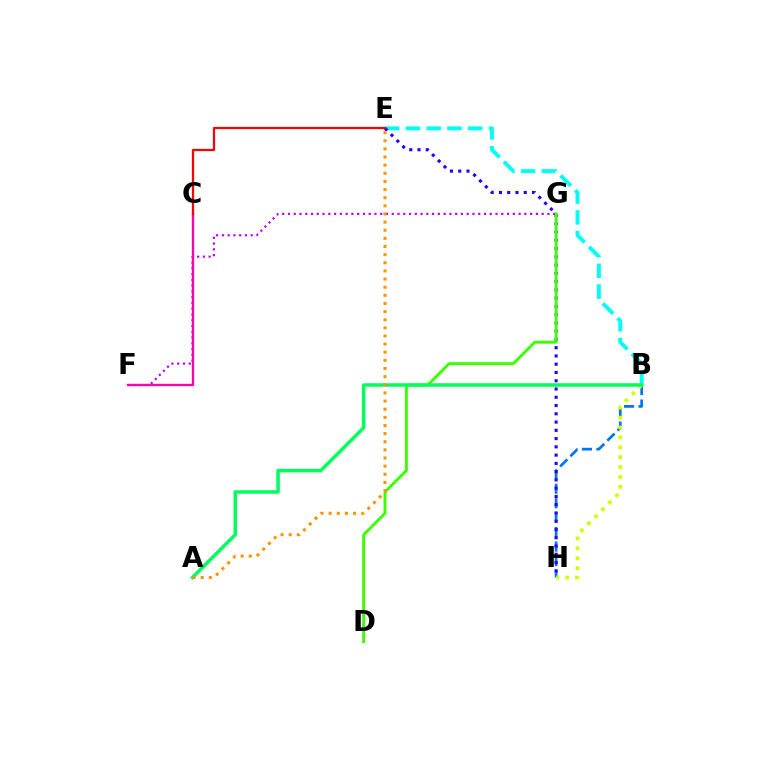{('B', 'E'): [{'color': '#00fff6', 'line_style': 'dashed', 'thickness': 2.82}], ('F', 'G'): [{'color': '#b900ff', 'line_style': 'dotted', 'thickness': 1.57}], ('C', 'F'): [{'color': '#ff00ac', 'line_style': 'solid', 'thickness': 1.68}], ('B', 'H'): [{'color': '#0074ff', 'line_style': 'dashed', 'thickness': 1.97}, {'color': '#d1ff00', 'line_style': 'dotted', 'thickness': 2.69}], ('E', 'H'): [{'color': '#2500ff', 'line_style': 'dotted', 'thickness': 2.25}], ('D', 'G'): [{'color': '#3dff00', 'line_style': 'solid', 'thickness': 2.09}], ('A', 'B'): [{'color': '#00ff5c', 'line_style': 'solid', 'thickness': 2.51}], ('C', 'E'): [{'color': '#ff0000', 'line_style': 'solid', 'thickness': 1.62}], ('A', 'E'): [{'color': '#ff9400', 'line_style': 'dotted', 'thickness': 2.21}]}